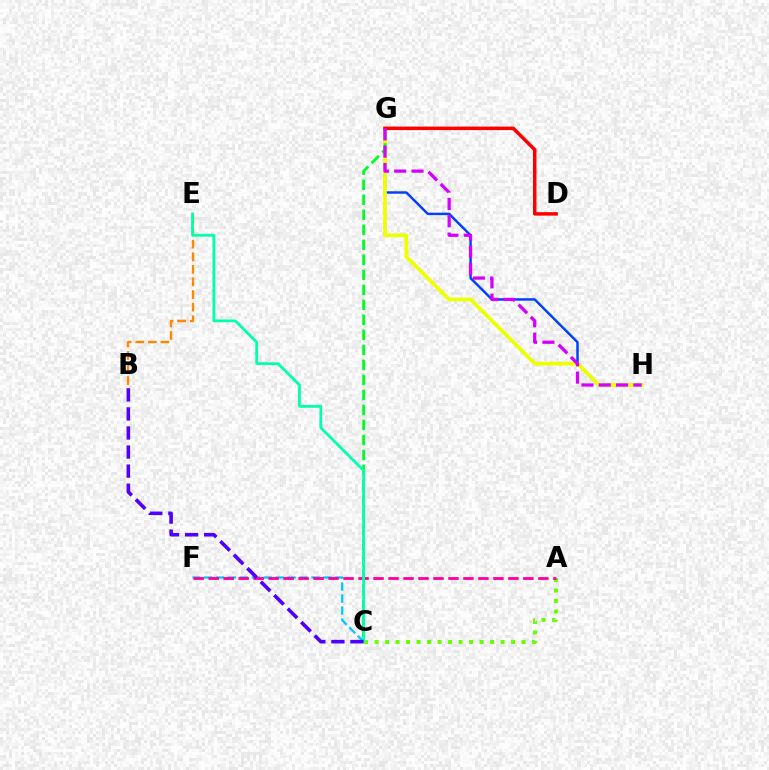{('C', 'F'): [{'color': '#00c7ff', 'line_style': 'dashed', 'thickness': 1.62}], ('B', 'E'): [{'color': '#ff8800', 'line_style': 'dashed', 'thickness': 1.71}], ('A', 'C'): [{'color': '#66ff00', 'line_style': 'dotted', 'thickness': 2.85}], ('G', 'H'): [{'color': '#003fff', 'line_style': 'solid', 'thickness': 1.77}, {'color': '#eeff00', 'line_style': 'solid', 'thickness': 2.69}, {'color': '#d600ff', 'line_style': 'dashed', 'thickness': 2.35}], ('A', 'F'): [{'color': '#ff00a0', 'line_style': 'dashed', 'thickness': 2.04}], ('C', 'G'): [{'color': '#00ff27', 'line_style': 'dashed', 'thickness': 2.04}], ('D', 'G'): [{'color': '#ff0000', 'line_style': 'solid', 'thickness': 2.52}], ('C', 'E'): [{'color': '#00ffaf', 'line_style': 'solid', 'thickness': 2.0}], ('B', 'C'): [{'color': '#4f00ff', 'line_style': 'dashed', 'thickness': 2.59}]}